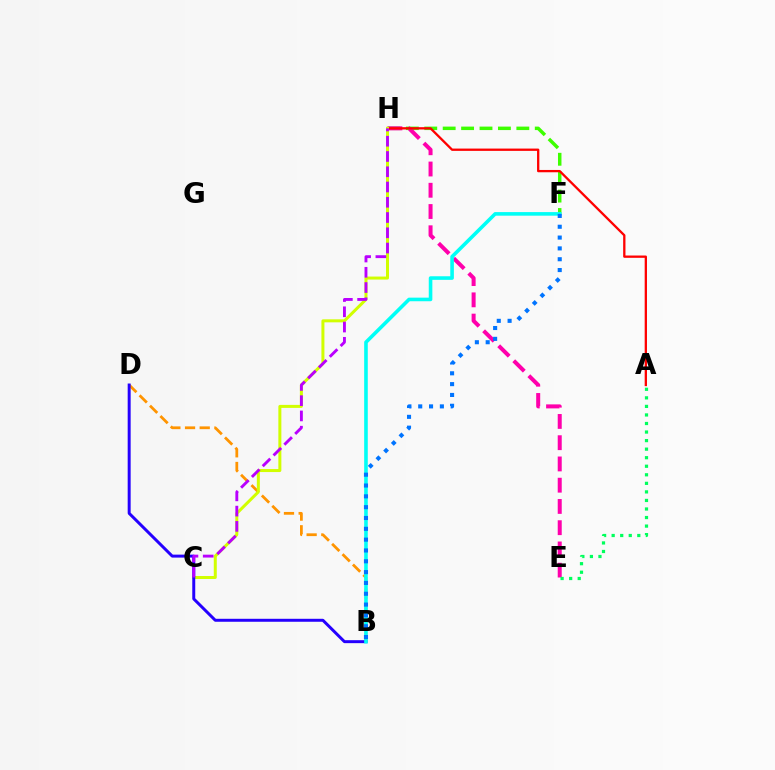{('F', 'H'): [{'color': '#3dff00', 'line_style': 'dashed', 'thickness': 2.5}], ('E', 'H'): [{'color': '#ff00ac', 'line_style': 'dashed', 'thickness': 2.89}], ('A', 'H'): [{'color': '#ff0000', 'line_style': 'solid', 'thickness': 1.66}], ('A', 'E'): [{'color': '#00ff5c', 'line_style': 'dotted', 'thickness': 2.32}], ('B', 'D'): [{'color': '#ff9400', 'line_style': 'dashed', 'thickness': 1.99}, {'color': '#2500ff', 'line_style': 'solid', 'thickness': 2.14}], ('C', 'H'): [{'color': '#d1ff00', 'line_style': 'solid', 'thickness': 2.16}, {'color': '#b900ff', 'line_style': 'dashed', 'thickness': 2.07}], ('B', 'F'): [{'color': '#00fff6', 'line_style': 'solid', 'thickness': 2.59}, {'color': '#0074ff', 'line_style': 'dotted', 'thickness': 2.94}]}